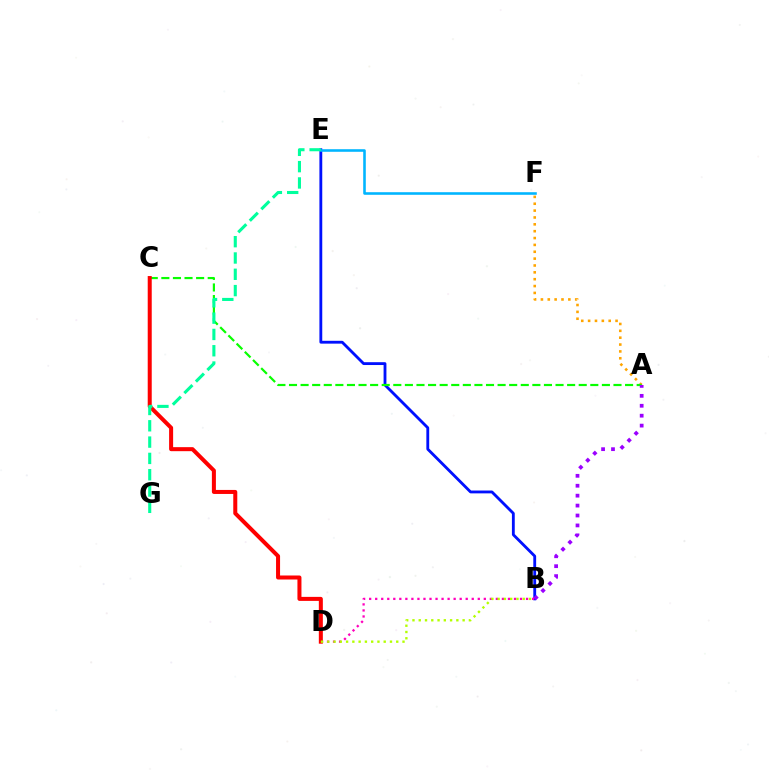{('A', 'F'): [{'color': '#ffa500', 'line_style': 'dotted', 'thickness': 1.86}], ('B', 'E'): [{'color': '#0010ff', 'line_style': 'solid', 'thickness': 2.04}], ('A', 'C'): [{'color': '#08ff00', 'line_style': 'dashed', 'thickness': 1.57}], ('A', 'B'): [{'color': '#9b00ff', 'line_style': 'dotted', 'thickness': 2.7}], ('B', 'D'): [{'color': '#ff00bd', 'line_style': 'dotted', 'thickness': 1.64}, {'color': '#b3ff00', 'line_style': 'dotted', 'thickness': 1.7}], ('C', 'D'): [{'color': '#ff0000', 'line_style': 'solid', 'thickness': 2.89}], ('E', 'F'): [{'color': '#00b5ff', 'line_style': 'solid', 'thickness': 1.86}], ('E', 'G'): [{'color': '#00ff9d', 'line_style': 'dashed', 'thickness': 2.22}]}